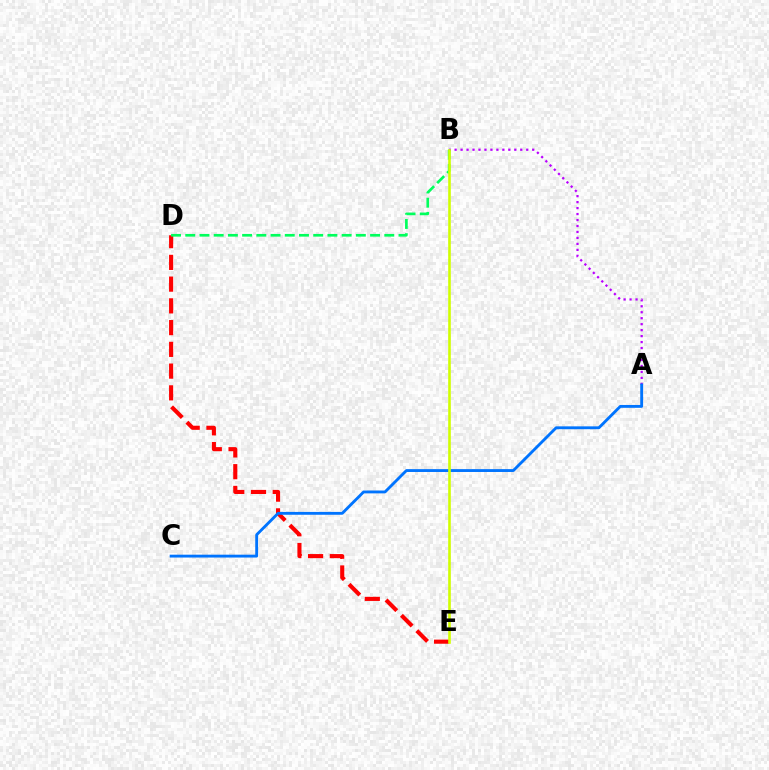{('D', 'E'): [{'color': '#ff0000', 'line_style': 'dashed', 'thickness': 2.95}], ('B', 'D'): [{'color': '#00ff5c', 'line_style': 'dashed', 'thickness': 1.93}], ('A', 'B'): [{'color': '#b900ff', 'line_style': 'dotted', 'thickness': 1.62}], ('A', 'C'): [{'color': '#0074ff', 'line_style': 'solid', 'thickness': 2.05}], ('B', 'E'): [{'color': '#d1ff00', 'line_style': 'solid', 'thickness': 1.89}]}